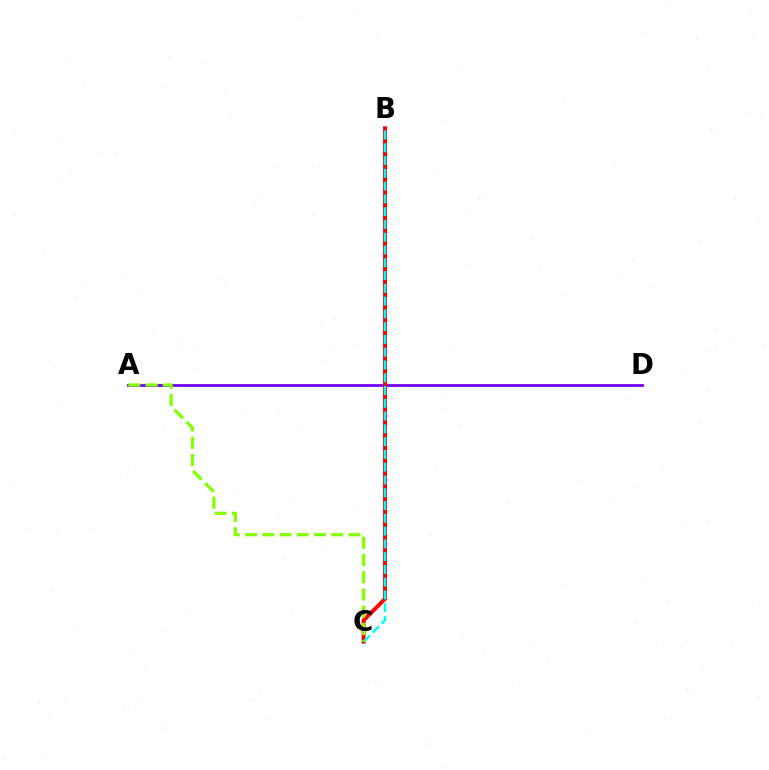{('A', 'D'): [{'color': '#7200ff', 'line_style': 'solid', 'thickness': 2.01}], ('B', 'C'): [{'color': '#ff0000', 'line_style': 'solid', 'thickness': 2.84}, {'color': '#00fff6', 'line_style': 'dashed', 'thickness': 1.74}], ('A', 'C'): [{'color': '#84ff00', 'line_style': 'dashed', 'thickness': 2.34}]}